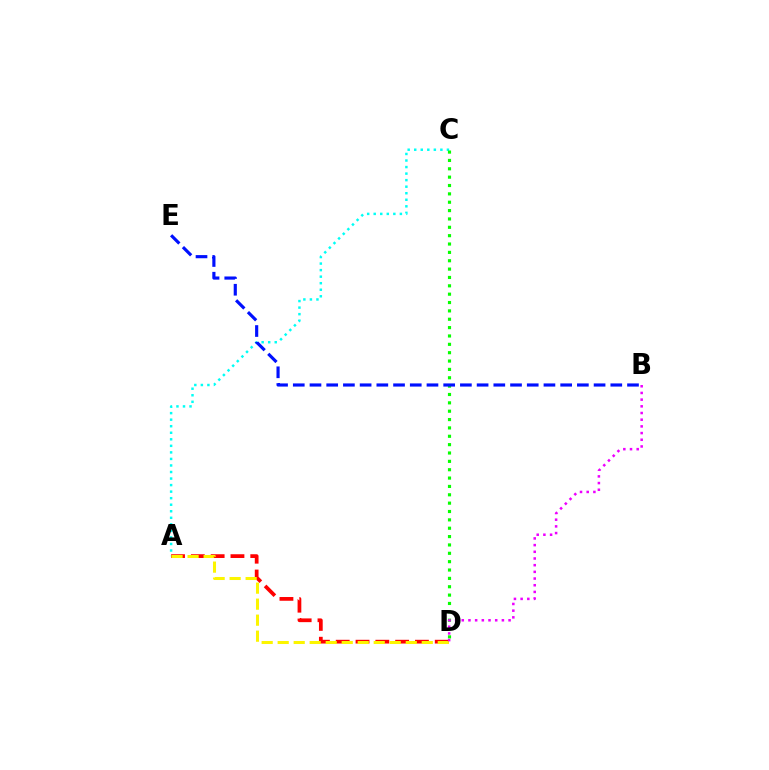{('A', 'D'): [{'color': '#ff0000', 'line_style': 'dashed', 'thickness': 2.69}, {'color': '#fcf500', 'line_style': 'dashed', 'thickness': 2.17}], ('A', 'C'): [{'color': '#00fff6', 'line_style': 'dotted', 'thickness': 1.78}], ('C', 'D'): [{'color': '#08ff00', 'line_style': 'dotted', 'thickness': 2.27}], ('B', 'E'): [{'color': '#0010ff', 'line_style': 'dashed', 'thickness': 2.27}], ('B', 'D'): [{'color': '#ee00ff', 'line_style': 'dotted', 'thickness': 1.82}]}